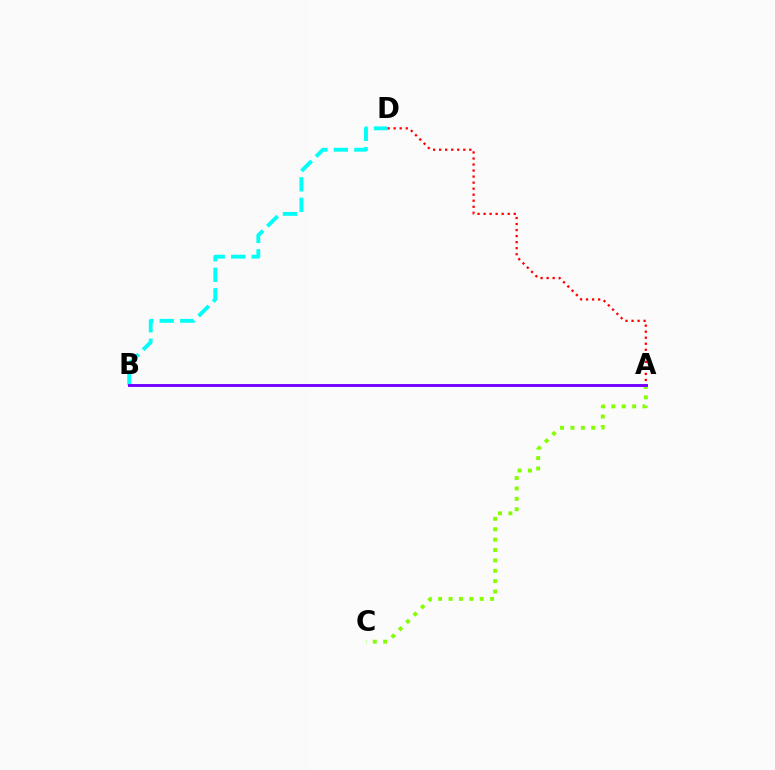{('B', 'D'): [{'color': '#00fff6', 'line_style': 'dashed', 'thickness': 2.79}], ('A', 'C'): [{'color': '#84ff00', 'line_style': 'dotted', 'thickness': 2.82}], ('A', 'D'): [{'color': '#ff0000', 'line_style': 'dotted', 'thickness': 1.64}], ('A', 'B'): [{'color': '#7200ff', 'line_style': 'solid', 'thickness': 2.09}]}